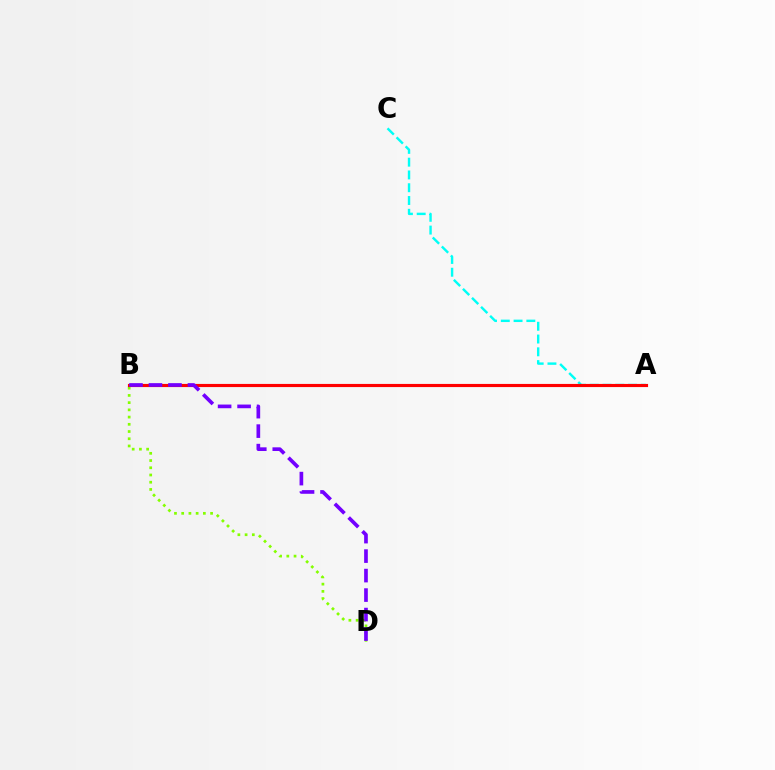{('B', 'D'): [{'color': '#84ff00', 'line_style': 'dotted', 'thickness': 1.96}, {'color': '#7200ff', 'line_style': 'dashed', 'thickness': 2.65}], ('A', 'C'): [{'color': '#00fff6', 'line_style': 'dashed', 'thickness': 1.74}], ('A', 'B'): [{'color': '#ff0000', 'line_style': 'solid', 'thickness': 2.26}]}